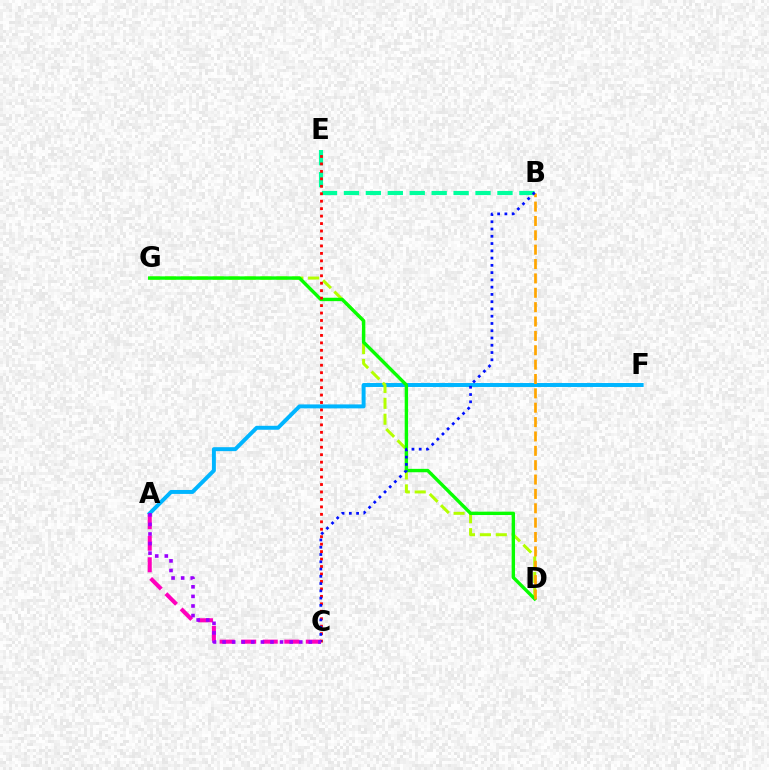{('A', 'C'): [{'color': '#ff00bd', 'line_style': 'dashed', 'thickness': 2.93}, {'color': '#9b00ff', 'line_style': 'dotted', 'thickness': 2.6}], ('B', 'E'): [{'color': '#00ff9d', 'line_style': 'dashed', 'thickness': 2.98}], ('A', 'F'): [{'color': '#00b5ff', 'line_style': 'solid', 'thickness': 2.84}], ('D', 'G'): [{'color': '#b3ff00', 'line_style': 'dashed', 'thickness': 2.16}, {'color': '#08ff00', 'line_style': 'solid', 'thickness': 2.45}], ('B', 'D'): [{'color': '#ffa500', 'line_style': 'dashed', 'thickness': 1.95}], ('C', 'E'): [{'color': '#ff0000', 'line_style': 'dotted', 'thickness': 2.03}], ('B', 'C'): [{'color': '#0010ff', 'line_style': 'dotted', 'thickness': 1.97}]}